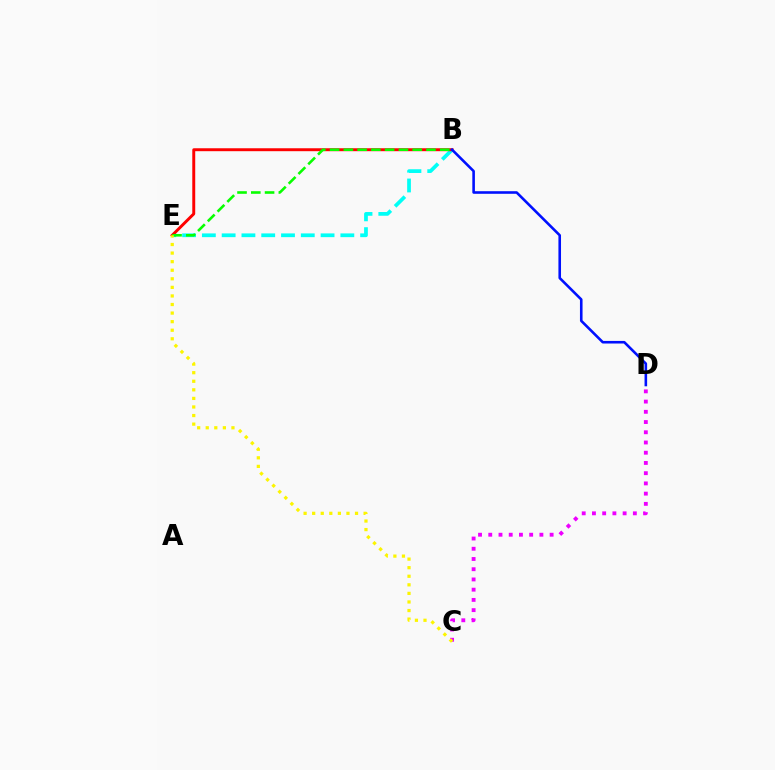{('B', 'E'): [{'color': '#00fff6', 'line_style': 'dashed', 'thickness': 2.69}, {'color': '#ff0000', 'line_style': 'solid', 'thickness': 2.12}, {'color': '#08ff00', 'line_style': 'dashed', 'thickness': 1.87}], ('C', 'D'): [{'color': '#ee00ff', 'line_style': 'dotted', 'thickness': 2.78}], ('B', 'D'): [{'color': '#0010ff', 'line_style': 'solid', 'thickness': 1.87}], ('C', 'E'): [{'color': '#fcf500', 'line_style': 'dotted', 'thickness': 2.33}]}